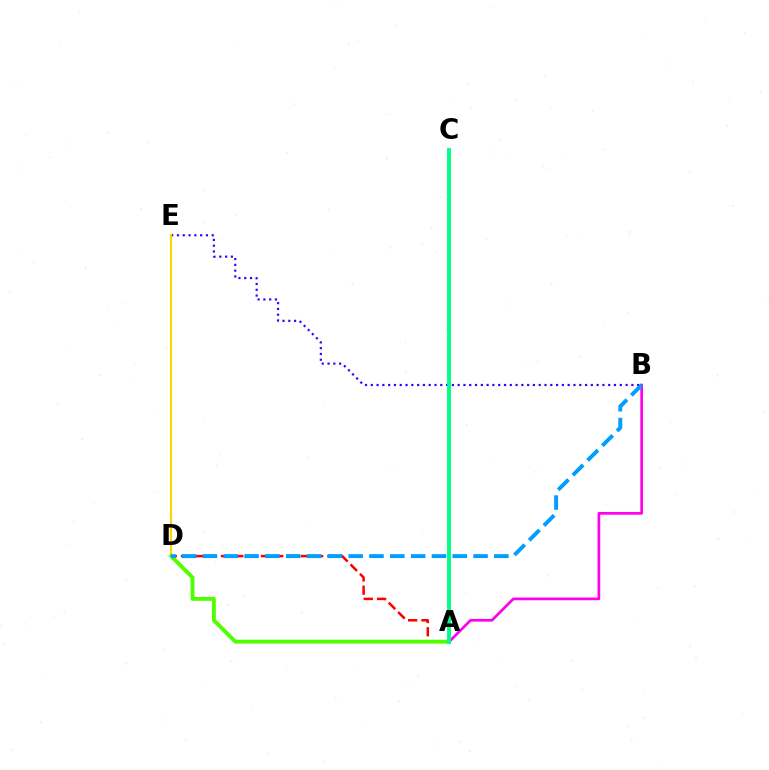{('B', 'E'): [{'color': '#3700ff', 'line_style': 'dotted', 'thickness': 1.57}], ('D', 'E'): [{'color': '#ffd500', 'line_style': 'solid', 'thickness': 1.57}], ('A', 'D'): [{'color': '#ff0000', 'line_style': 'dashed', 'thickness': 1.81}, {'color': '#4fff00', 'line_style': 'solid', 'thickness': 2.8}], ('A', 'B'): [{'color': '#ff00ed', 'line_style': 'solid', 'thickness': 1.95}], ('A', 'C'): [{'color': '#00ff86', 'line_style': 'solid', 'thickness': 2.83}], ('B', 'D'): [{'color': '#009eff', 'line_style': 'dashed', 'thickness': 2.83}]}